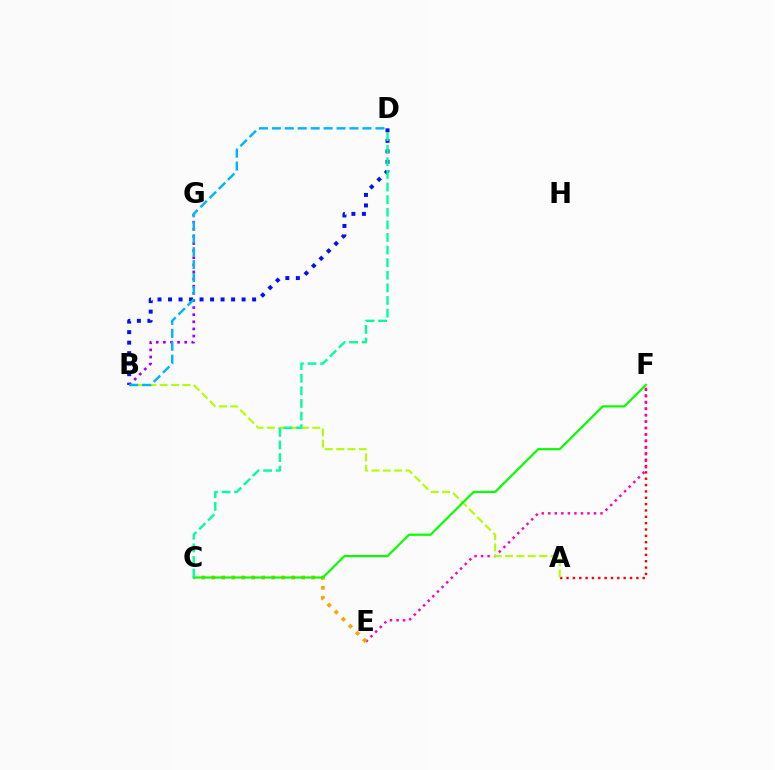{('A', 'F'): [{'color': '#ff0000', 'line_style': 'dotted', 'thickness': 1.72}], ('B', 'D'): [{'color': '#0010ff', 'line_style': 'dotted', 'thickness': 2.86}, {'color': '#00b5ff', 'line_style': 'dashed', 'thickness': 1.76}], ('E', 'F'): [{'color': '#ff00bd', 'line_style': 'dotted', 'thickness': 1.77}], ('A', 'B'): [{'color': '#b3ff00', 'line_style': 'dashed', 'thickness': 1.54}], ('C', 'E'): [{'color': '#ffa500', 'line_style': 'dotted', 'thickness': 2.71}], ('B', 'G'): [{'color': '#9b00ff', 'line_style': 'dotted', 'thickness': 1.93}], ('C', 'F'): [{'color': '#08ff00', 'line_style': 'solid', 'thickness': 1.58}], ('C', 'D'): [{'color': '#00ff9d', 'line_style': 'dashed', 'thickness': 1.71}]}